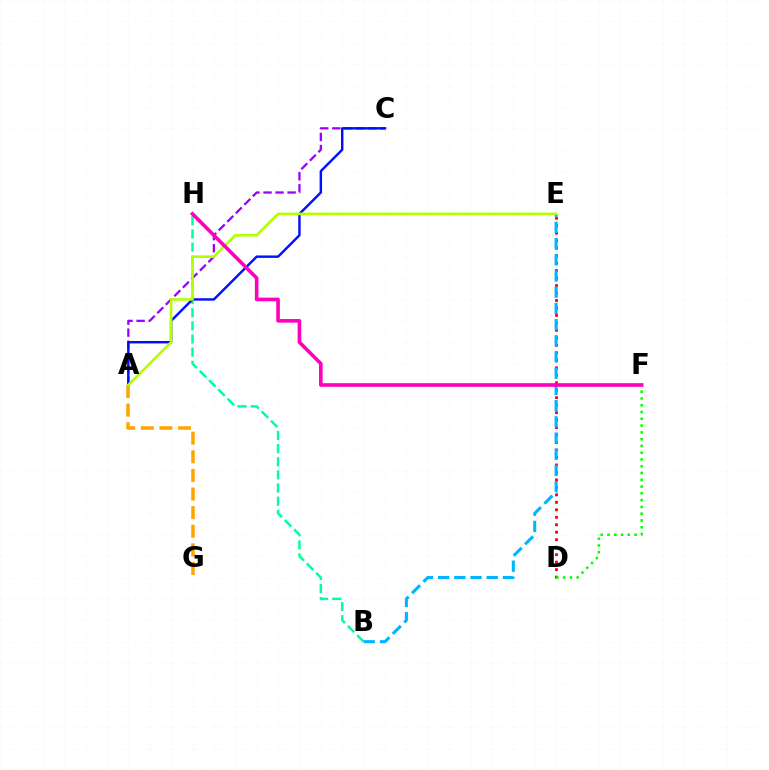{('D', 'E'): [{'color': '#ff0000', 'line_style': 'dotted', 'thickness': 2.03}], ('B', 'H'): [{'color': '#00ff9d', 'line_style': 'dashed', 'thickness': 1.78}], ('A', 'C'): [{'color': '#9b00ff', 'line_style': 'dashed', 'thickness': 1.64}, {'color': '#0010ff', 'line_style': 'solid', 'thickness': 1.75}], ('D', 'F'): [{'color': '#08ff00', 'line_style': 'dotted', 'thickness': 1.84}], ('B', 'E'): [{'color': '#00b5ff', 'line_style': 'dashed', 'thickness': 2.2}], ('A', 'G'): [{'color': '#ffa500', 'line_style': 'dashed', 'thickness': 2.53}], ('A', 'E'): [{'color': '#b3ff00', 'line_style': 'solid', 'thickness': 1.89}], ('F', 'H'): [{'color': '#ff00bd', 'line_style': 'solid', 'thickness': 2.61}]}